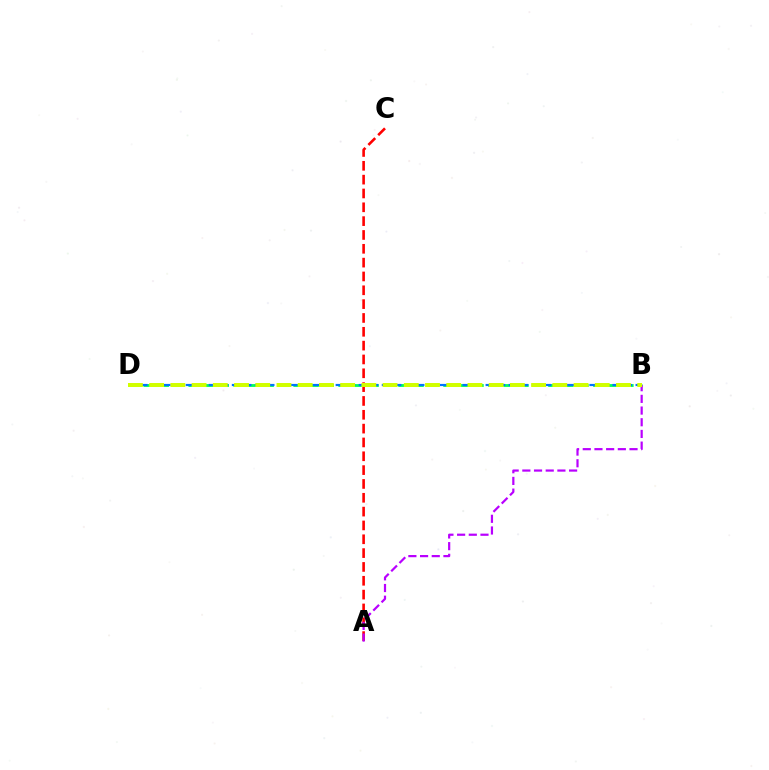{('A', 'C'): [{'color': '#ff0000', 'line_style': 'dashed', 'thickness': 1.88}], ('B', 'D'): [{'color': '#00ff5c', 'line_style': 'dashed', 'thickness': 2.04}, {'color': '#0074ff', 'line_style': 'dashed', 'thickness': 1.57}, {'color': '#d1ff00', 'line_style': 'dashed', 'thickness': 2.88}], ('A', 'B'): [{'color': '#b900ff', 'line_style': 'dashed', 'thickness': 1.59}]}